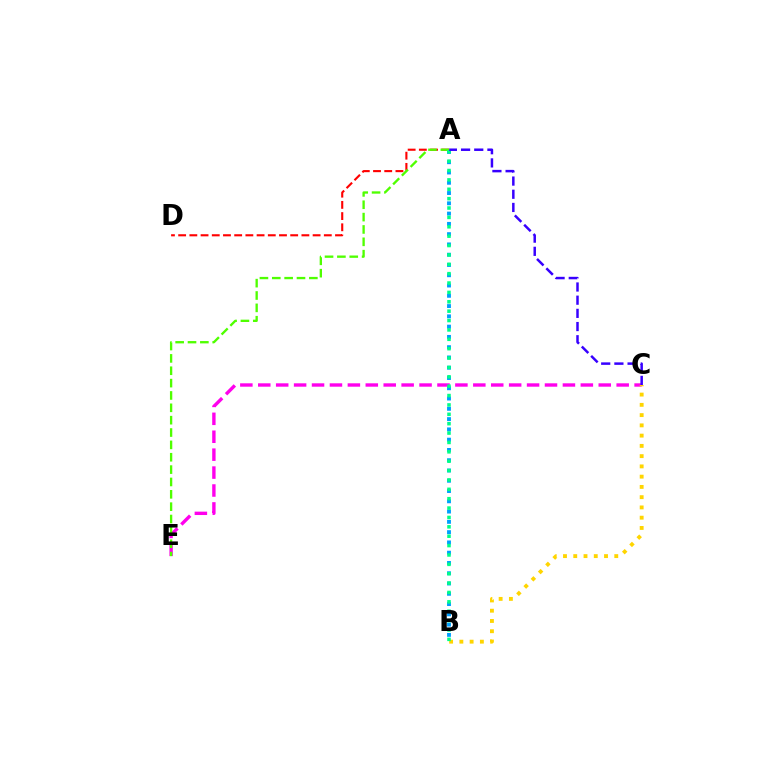{('C', 'E'): [{'color': '#ff00ed', 'line_style': 'dashed', 'thickness': 2.43}], ('A', 'D'): [{'color': '#ff0000', 'line_style': 'dashed', 'thickness': 1.52}], ('A', 'B'): [{'color': '#009eff', 'line_style': 'dotted', 'thickness': 2.79}, {'color': '#00ff86', 'line_style': 'dotted', 'thickness': 2.55}], ('A', 'E'): [{'color': '#4fff00', 'line_style': 'dashed', 'thickness': 1.68}], ('B', 'C'): [{'color': '#ffd500', 'line_style': 'dotted', 'thickness': 2.79}], ('A', 'C'): [{'color': '#3700ff', 'line_style': 'dashed', 'thickness': 1.79}]}